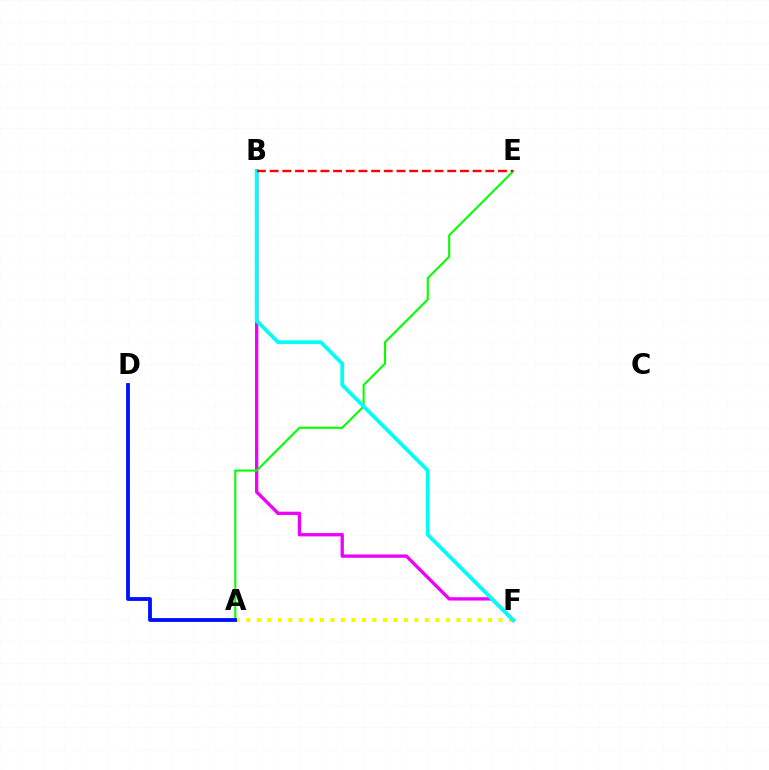{('A', 'F'): [{'color': '#fcf500', 'line_style': 'dotted', 'thickness': 2.86}], ('B', 'F'): [{'color': '#ee00ff', 'line_style': 'solid', 'thickness': 2.39}, {'color': '#00fff6', 'line_style': 'solid', 'thickness': 2.73}], ('A', 'E'): [{'color': '#08ff00', 'line_style': 'solid', 'thickness': 1.52}], ('A', 'D'): [{'color': '#0010ff', 'line_style': 'solid', 'thickness': 2.75}], ('B', 'E'): [{'color': '#ff0000', 'line_style': 'dashed', 'thickness': 1.72}]}